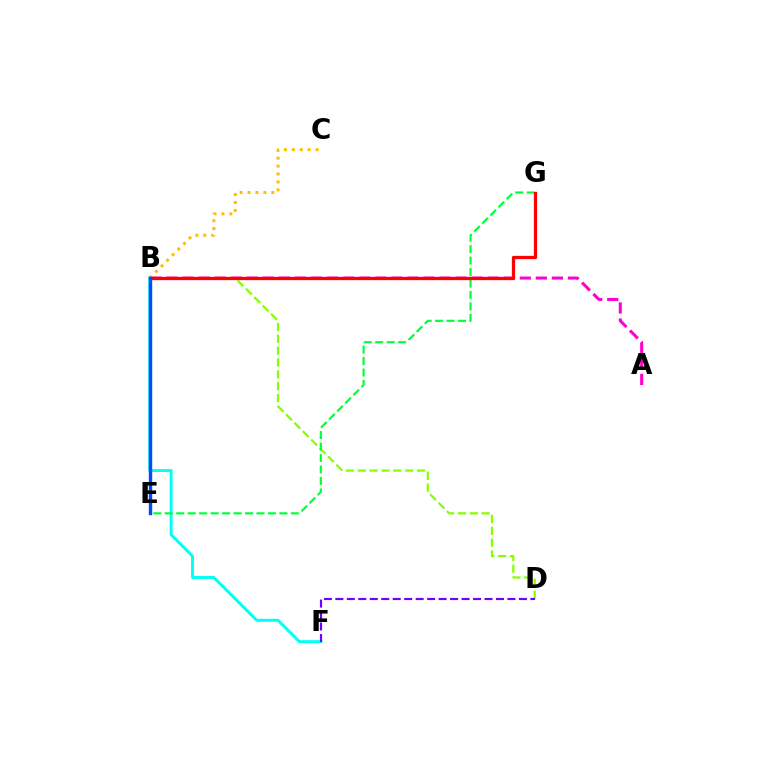{('A', 'B'): [{'color': '#ff00cf', 'line_style': 'dashed', 'thickness': 2.18}], ('B', 'C'): [{'color': '#ffbd00', 'line_style': 'dotted', 'thickness': 2.15}], ('B', 'F'): [{'color': '#00fff6', 'line_style': 'solid', 'thickness': 2.11}], ('B', 'D'): [{'color': '#84ff00', 'line_style': 'dashed', 'thickness': 1.61}], ('D', 'F'): [{'color': '#7200ff', 'line_style': 'dashed', 'thickness': 1.56}], ('E', 'G'): [{'color': '#00ff39', 'line_style': 'dashed', 'thickness': 1.56}], ('B', 'G'): [{'color': '#ff0000', 'line_style': 'solid', 'thickness': 2.35}], ('B', 'E'): [{'color': '#004bff', 'line_style': 'solid', 'thickness': 2.45}]}